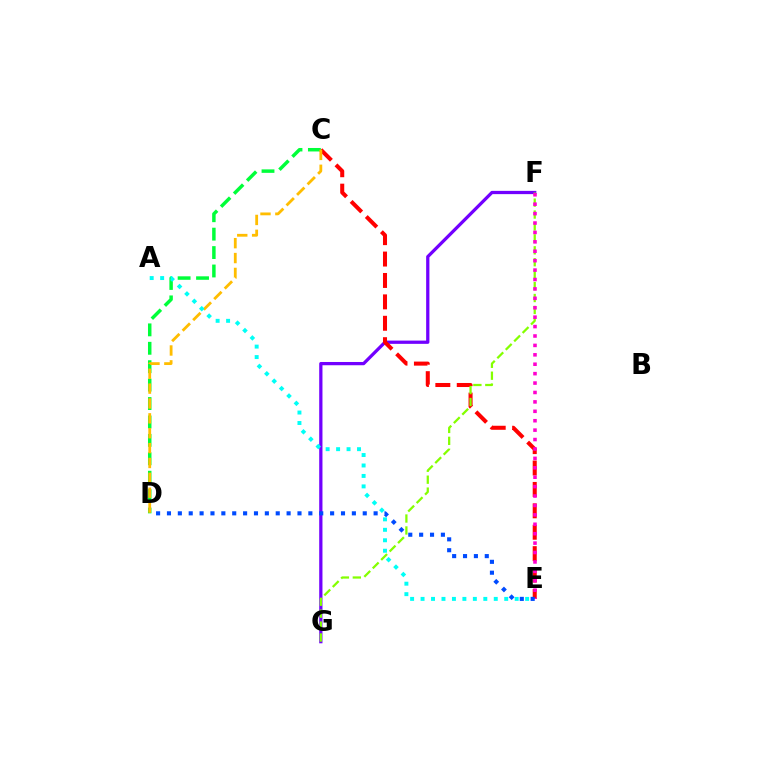{('C', 'D'): [{'color': '#00ff39', 'line_style': 'dashed', 'thickness': 2.5}, {'color': '#ffbd00', 'line_style': 'dashed', 'thickness': 2.02}], ('F', 'G'): [{'color': '#7200ff', 'line_style': 'solid', 'thickness': 2.34}, {'color': '#84ff00', 'line_style': 'dashed', 'thickness': 1.62}], ('C', 'E'): [{'color': '#ff0000', 'line_style': 'dashed', 'thickness': 2.91}], ('A', 'E'): [{'color': '#00fff6', 'line_style': 'dotted', 'thickness': 2.84}], ('E', 'F'): [{'color': '#ff00cf', 'line_style': 'dotted', 'thickness': 2.56}], ('D', 'E'): [{'color': '#004bff', 'line_style': 'dotted', 'thickness': 2.96}]}